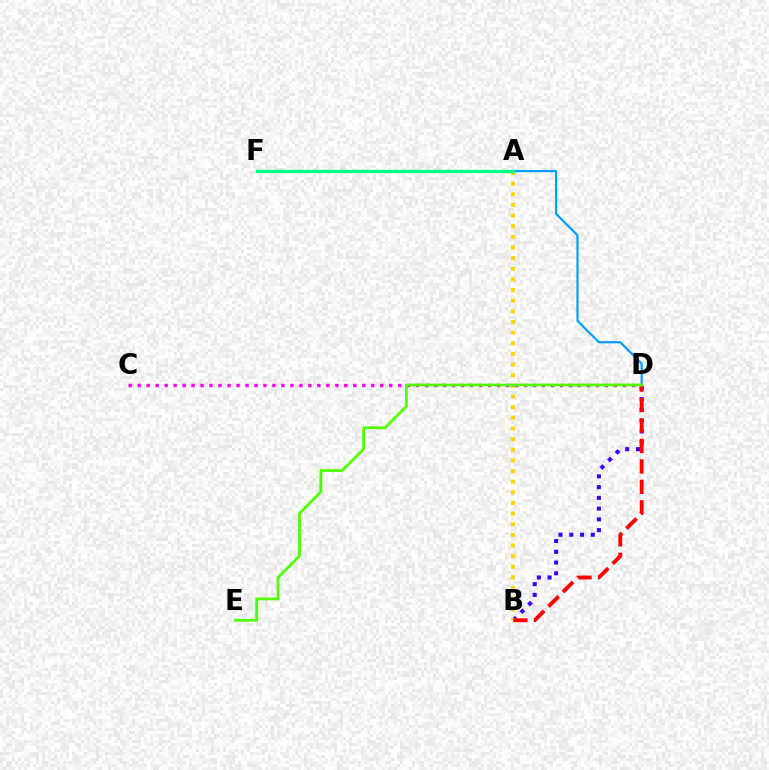{('B', 'D'): [{'color': '#3700ff', 'line_style': 'dotted', 'thickness': 2.92}, {'color': '#ff0000', 'line_style': 'dashed', 'thickness': 2.78}], ('A', 'B'): [{'color': '#ffd500', 'line_style': 'dotted', 'thickness': 2.89}], ('A', 'D'): [{'color': '#009eff', 'line_style': 'solid', 'thickness': 1.56}], ('C', 'D'): [{'color': '#ff00ed', 'line_style': 'dotted', 'thickness': 2.44}], ('A', 'F'): [{'color': '#00ff86', 'line_style': 'solid', 'thickness': 2.4}], ('D', 'E'): [{'color': '#4fff00', 'line_style': 'solid', 'thickness': 1.99}]}